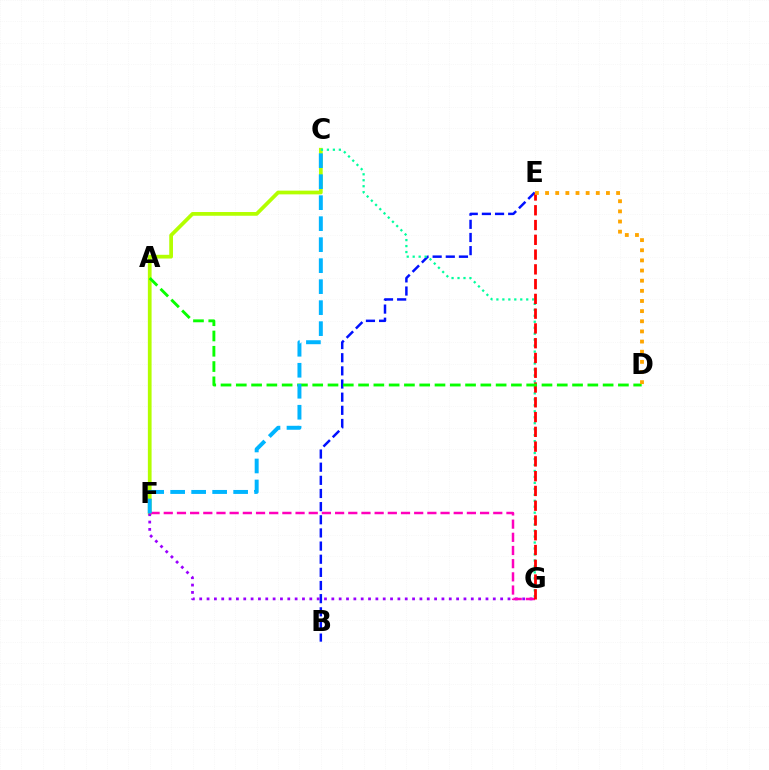{('B', 'E'): [{'color': '#0010ff', 'line_style': 'dashed', 'thickness': 1.79}], ('C', 'F'): [{'color': '#b3ff00', 'line_style': 'solid', 'thickness': 2.69}, {'color': '#00b5ff', 'line_style': 'dashed', 'thickness': 2.85}], ('F', 'G'): [{'color': '#9b00ff', 'line_style': 'dotted', 'thickness': 1.99}, {'color': '#ff00bd', 'line_style': 'dashed', 'thickness': 1.79}], ('C', 'G'): [{'color': '#00ff9d', 'line_style': 'dotted', 'thickness': 1.62}], ('E', 'G'): [{'color': '#ff0000', 'line_style': 'dashed', 'thickness': 2.01}], ('A', 'D'): [{'color': '#08ff00', 'line_style': 'dashed', 'thickness': 2.08}], ('D', 'E'): [{'color': '#ffa500', 'line_style': 'dotted', 'thickness': 2.76}]}